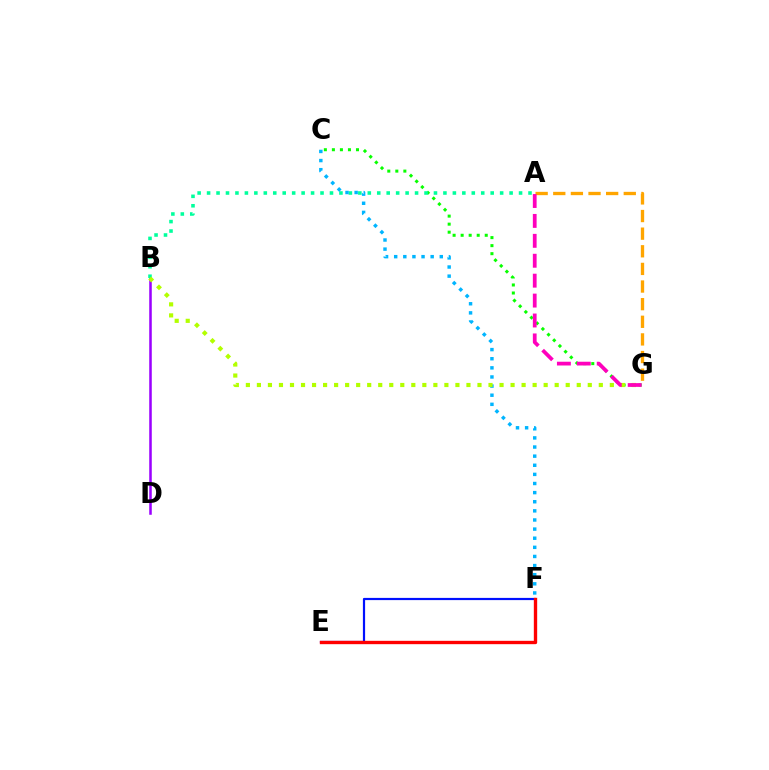{('C', 'G'): [{'color': '#08ff00', 'line_style': 'dotted', 'thickness': 2.18}], ('B', 'D'): [{'color': '#9b00ff', 'line_style': 'solid', 'thickness': 1.83}], ('A', 'B'): [{'color': '#00ff9d', 'line_style': 'dotted', 'thickness': 2.57}], ('E', 'F'): [{'color': '#0010ff', 'line_style': 'solid', 'thickness': 1.59}, {'color': '#ff0000', 'line_style': 'solid', 'thickness': 2.41}], ('C', 'F'): [{'color': '#00b5ff', 'line_style': 'dotted', 'thickness': 2.48}], ('A', 'G'): [{'color': '#ffa500', 'line_style': 'dashed', 'thickness': 2.39}, {'color': '#ff00bd', 'line_style': 'dashed', 'thickness': 2.71}], ('B', 'G'): [{'color': '#b3ff00', 'line_style': 'dotted', 'thickness': 3.0}]}